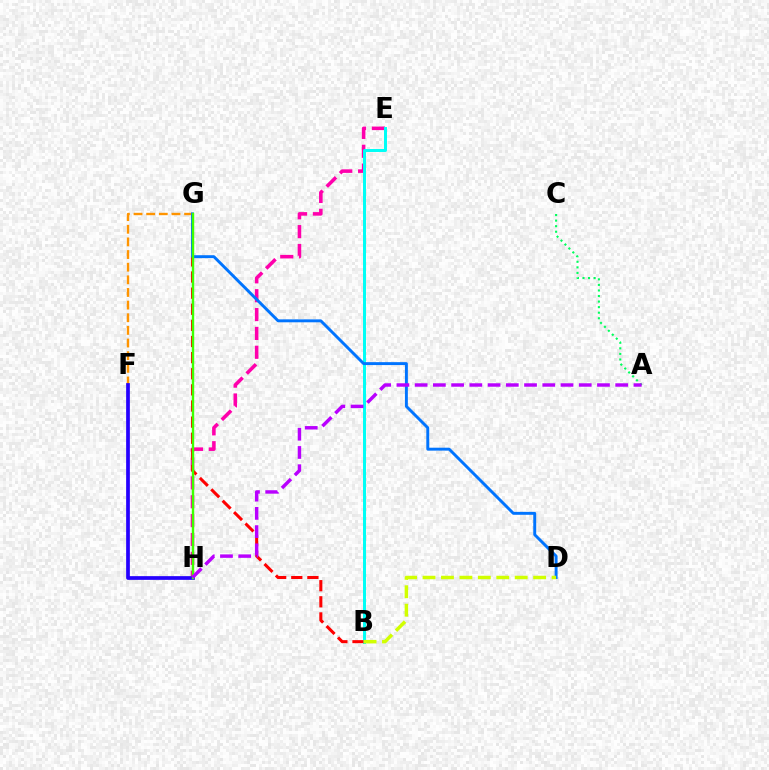{('E', 'H'): [{'color': '#ff00ac', 'line_style': 'dashed', 'thickness': 2.56}], ('F', 'G'): [{'color': '#ff9400', 'line_style': 'dashed', 'thickness': 1.72}], ('B', 'E'): [{'color': '#00fff6', 'line_style': 'solid', 'thickness': 2.15}], ('B', 'G'): [{'color': '#ff0000', 'line_style': 'dashed', 'thickness': 2.19}], ('D', 'G'): [{'color': '#0074ff', 'line_style': 'solid', 'thickness': 2.1}], ('F', 'H'): [{'color': '#2500ff', 'line_style': 'solid', 'thickness': 2.68}], ('B', 'D'): [{'color': '#d1ff00', 'line_style': 'dashed', 'thickness': 2.5}], ('A', 'C'): [{'color': '#00ff5c', 'line_style': 'dotted', 'thickness': 1.51}], ('G', 'H'): [{'color': '#3dff00', 'line_style': 'solid', 'thickness': 1.72}], ('A', 'H'): [{'color': '#b900ff', 'line_style': 'dashed', 'thickness': 2.48}]}